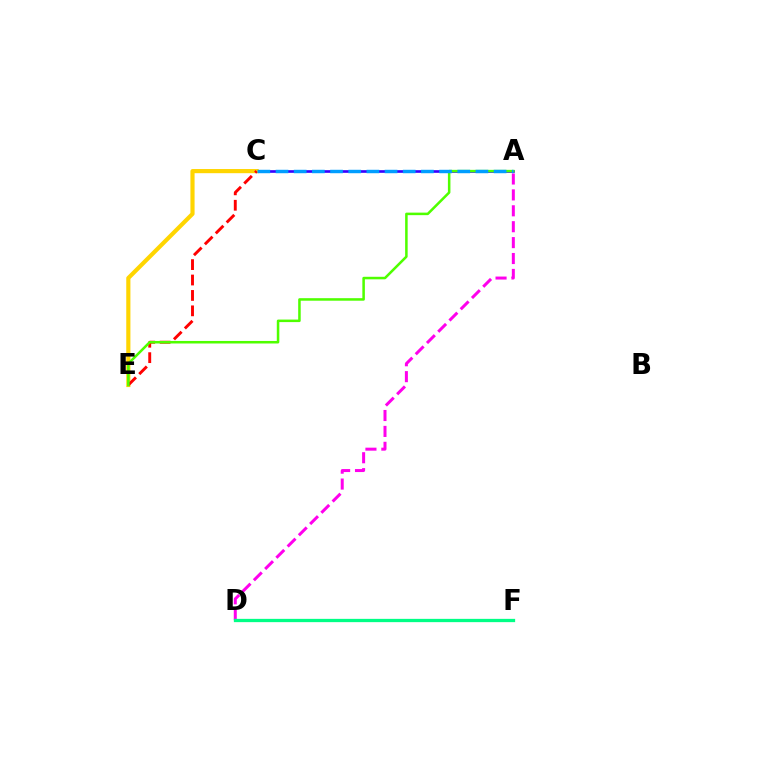{('A', 'C'): [{'color': '#3700ff', 'line_style': 'solid', 'thickness': 1.91}, {'color': '#009eff', 'line_style': 'dashed', 'thickness': 2.47}], ('C', 'E'): [{'color': '#ffd500', 'line_style': 'solid', 'thickness': 2.99}, {'color': '#ff0000', 'line_style': 'dashed', 'thickness': 2.09}], ('A', 'D'): [{'color': '#ff00ed', 'line_style': 'dashed', 'thickness': 2.16}], ('A', 'E'): [{'color': '#4fff00', 'line_style': 'solid', 'thickness': 1.82}], ('D', 'F'): [{'color': '#00ff86', 'line_style': 'solid', 'thickness': 2.36}]}